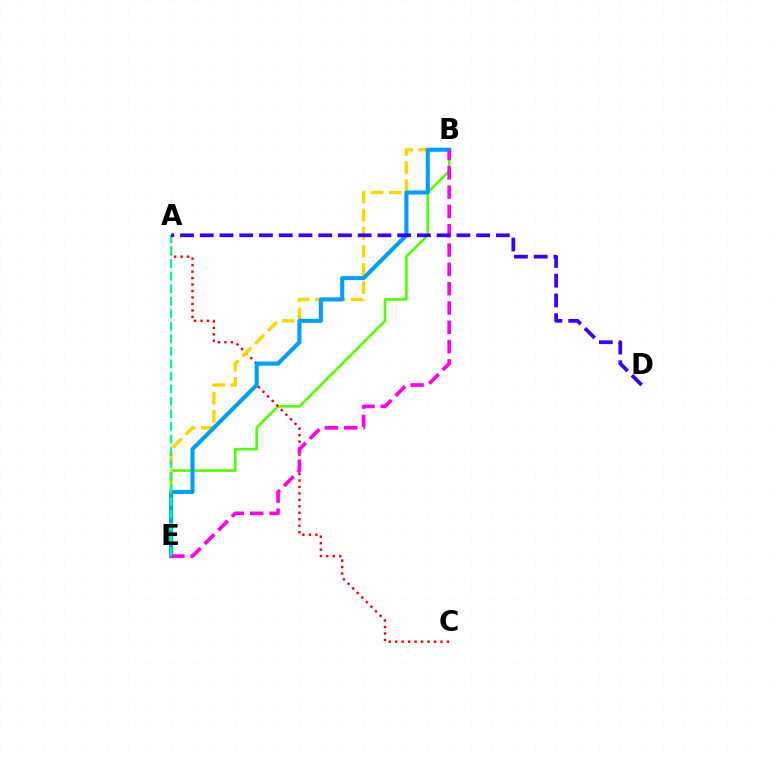{('B', 'E'): [{'color': '#4fff00', 'line_style': 'solid', 'thickness': 1.86}, {'color': '#ffd500', 'line_style': 'dashed', 'thickness': 2.46}, {'color': '#009eff', 'line_style': 'solid', 'thickness': 2.94}, {'color': '#ff00ed', 'line_style': 'dashed', 'thickness': 2.62}], ('A', 'C'): [{'color': '#ff0000', 'line_style': 'dotted', 'thickness': 1.76}], ('A', 'E'): [{'color': '#00ff86', 'line_style': 'dashed', 'thickness': 1.7}], ('A', 'D'): [{'color': '#3700ff', 'line_style': 'dashed', 'thickness': 2.68}]}